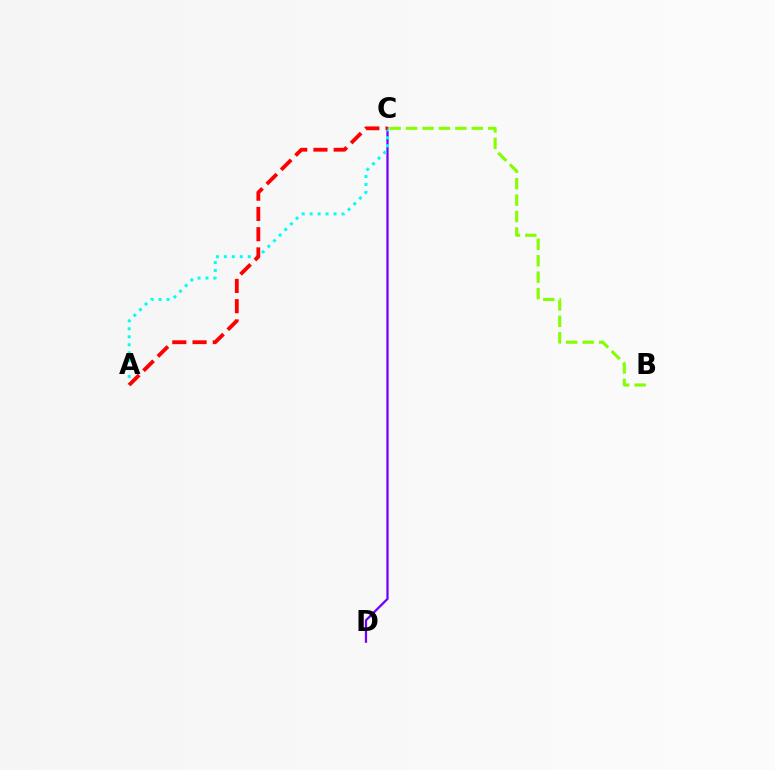{('C', 'D'): [{'color': '#7200ff', 'line_style': 'solid', 'thickness': 1.63}], ('B', 'C'): [{'color': '#84ff00', 'line_style': 'dashed', 'thickness': 2.23}], ('A', 'C'): [{'color': '#00fff6', 'line_style': 'dotted', 'thickness': 2.16}, {'color': '#ff0000', 'line_style': 'dashed', 'thickness': 2.75}]}